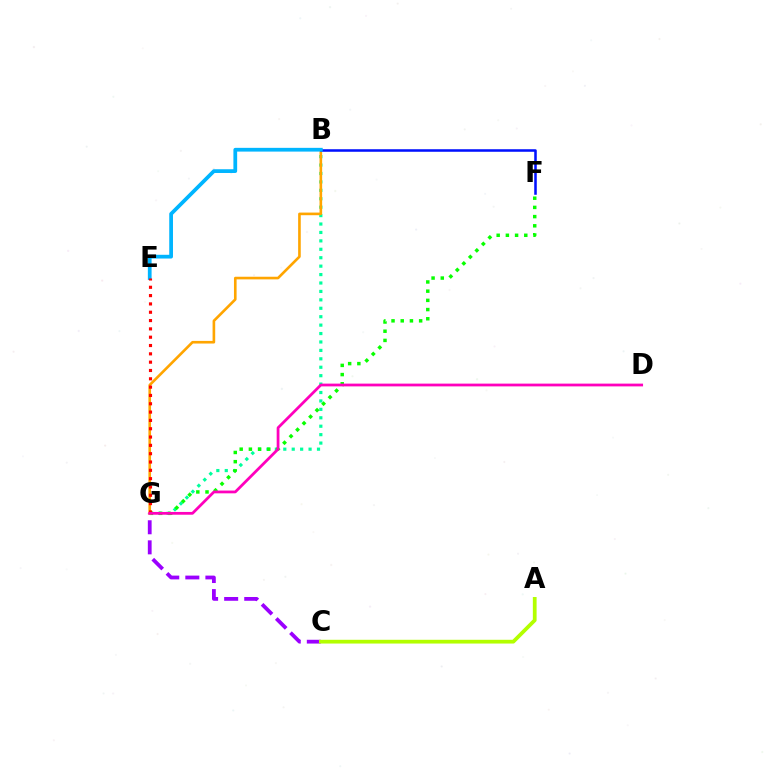{('C', 'G'): [{'color': '#9b00ff', 'line_style': 'dashed', 'thickness': 2.73}], ('B', 'G'): [{'color': '#00ff9d', 'line_style': 'dotted', 'thickness': 2.29}, {'color': '#ffa500', 'line_style': 'solid', 'thickness': 1.89}], ('F', 'G'): [{'color': '#08ff00', 'line_style': 'dotted', 'thickness': 2.5}], ('A', 'C'): [{'color': '#b3ff00', 'line_style': 'solid', 'thickness': 2.7}], ('B', 'F'): [{'color': '#0010ff', 'line_style': 'solid', 'thickness': 1.83}], ('B', 'E'): [{'color': '#00b5ff', 'line_style': 'solid', 'thickness': 2.7}], ('E', 'G'): [{'color': '#ff0000', 'line_style': 'dotted', 'thickness': 2.26}], ('D', 'G'): [{'color': '#ff00bd', 'line_style': 'solid', 'thickness': 1.99}]}